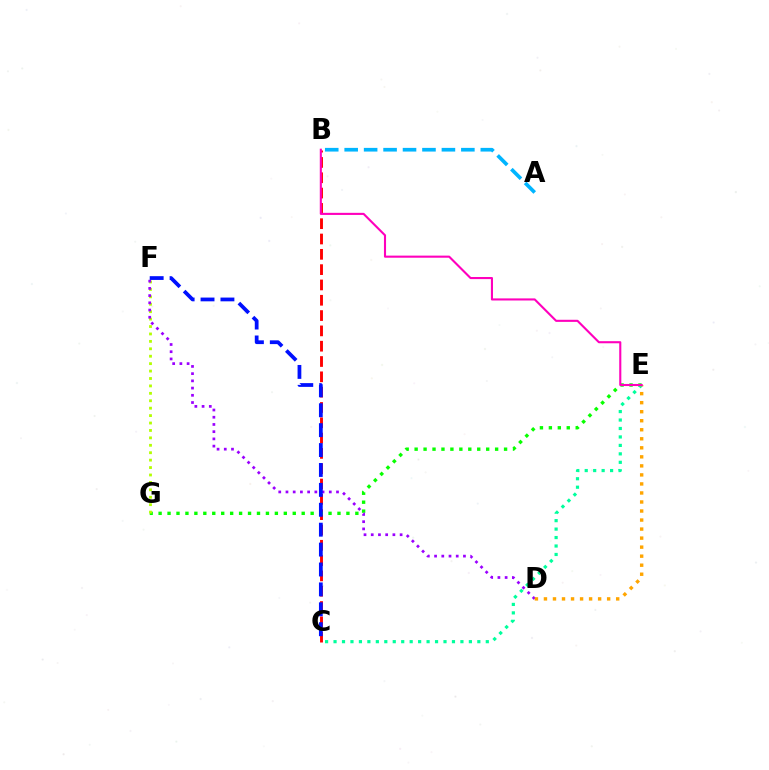{('B', 'C'): [{'color': '#ff0000', 'line_style': 'dashed', 'thickness': 2.08}], ('E', 'G'): [{'color': '#08ff00', 'line_style': 'dotted', 'thickness': 2.43}], ('A', 'B'): [{'color': '#00b5ff', 'line_style': 'dashed', 'thickness': 2.64}], ('F', 'G'): [{'color': '#b3ff00', 'line_style': 'dotted', 'thickness': 2.02}], ('D', 'F'): [{'color': '#9b00ff', 'line_style': 'dotted', 'thickness': 1.96}], ('C', 'E'): [{'color': '#00ff9d', 'line_style': 'dotted', 'thickness': 2.3}], ('D', 'E'): [{'color': '#ffa500', 'line_style': 'dotted', 'thickness': 2.45}], ('B', 'E'): [{'color': '#ff00bd', 'line_style': 'solid', 'thickness': 1.51}], ('C', 'F'): [{'color': '#0010ff', 'line_style': 'dashed', 'thickness': 2.7}]}